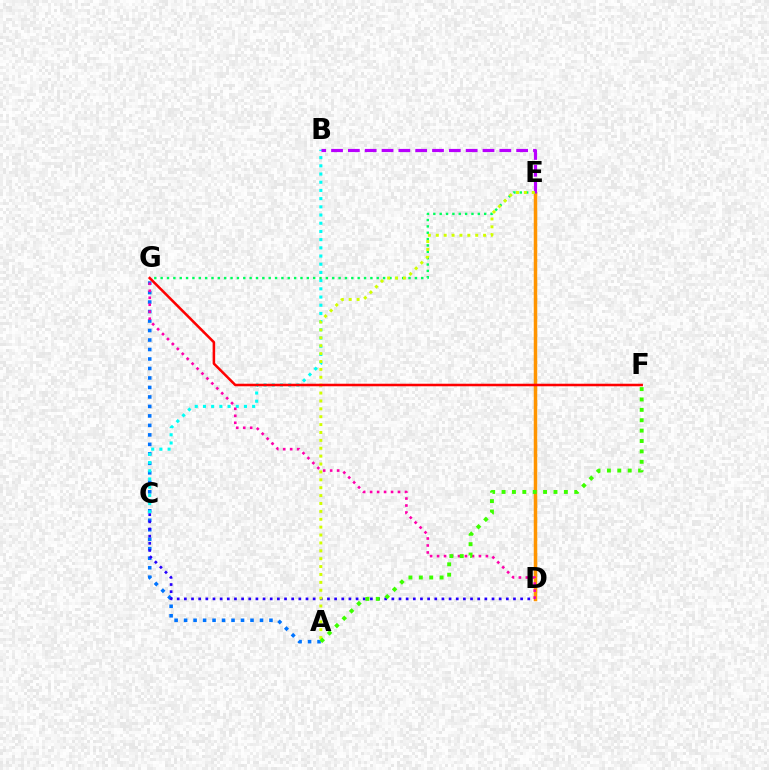{('A', 'G'): [{'color': '#0074ff', 'line_style': 'dotted', 'thickness': 2.58}], ('B', 'C'): [{'color': '#00fff6', 'line_style': 'dotted', 'thickness': 2.23}], ('D', 'E'): [{'color': '#ff9400', 'line_style': 'solid', 'thickness': 2.51}], ('B', 'E'): [{'color': '#b900ff', 'line_style': 'dashed', 'thickness': 2.29}], ('D', 'G'): [{'color': '#ff00ac', 'line_style': 'dotted', 'thickness': 1.9}], ('E', 'G'): [{'color': '#00ff5c', 'line_style': 'dotted', 'thickness': 1.73}], ('C', 'D'): [{'color': '#2500ff', 'line_style': 'dotted', 'thickness': 1.94}], ('A', 'E'): [{'color': '#d1ff00', 'line_style': 'dotted', 'thickness': 2.14}], ('F', 'G'): [{'color': '#ff0000', 'line_style': 'solid', 'thickness': 1.83}], ('A', 'F'): [{'color': '#3dff00', 'line_style': 'dotted', 'thickness': 2.82}]}